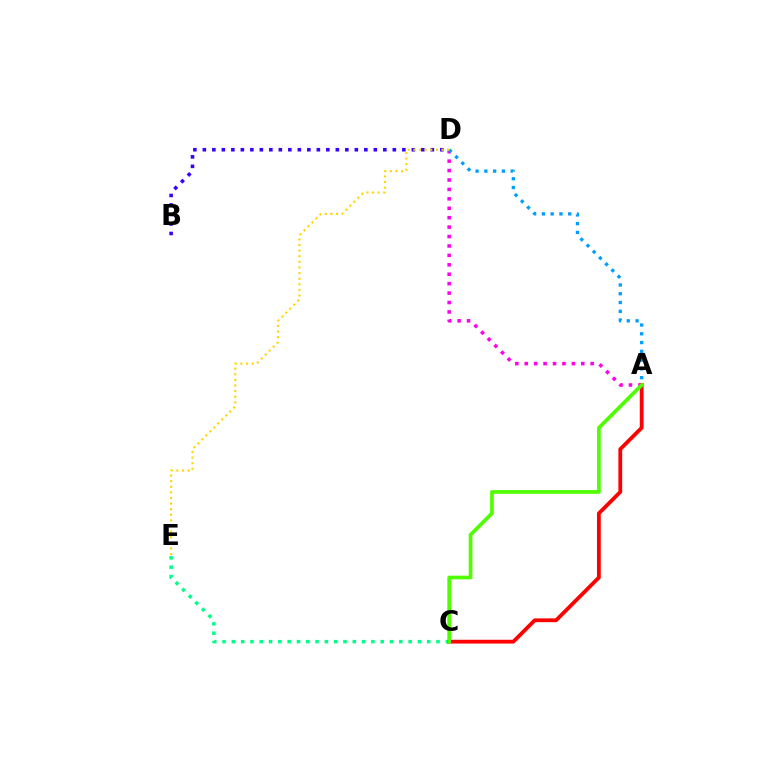{('B', 'D'): [{'color': '#3700ff', 'line_style': 'dotted', 'thickness': 2.58}], ('C', 'E'): [{'color': '#00ff86', 'line_style': 'dotted', 'thickness': 2.53}], ('A', 'D'): [{'color': '#ff00ed', 'line_style': 'dotted', 'thickness': 2.56}, {'color': '#009eff', 'line_style': 'dotted', 'thickness': 2.39}], ('A', 'C'): [{'color': '#ff0000', 'line_style': 'solid', 'thickness': 2.73}, {'color': '#4fff00', 'line_style': 'solid', 'thickness': 2.65}], ('D', 'E'): [{'color': '#ffd500', 'line_style': 'dotted', 'thickness': 1.52}]}